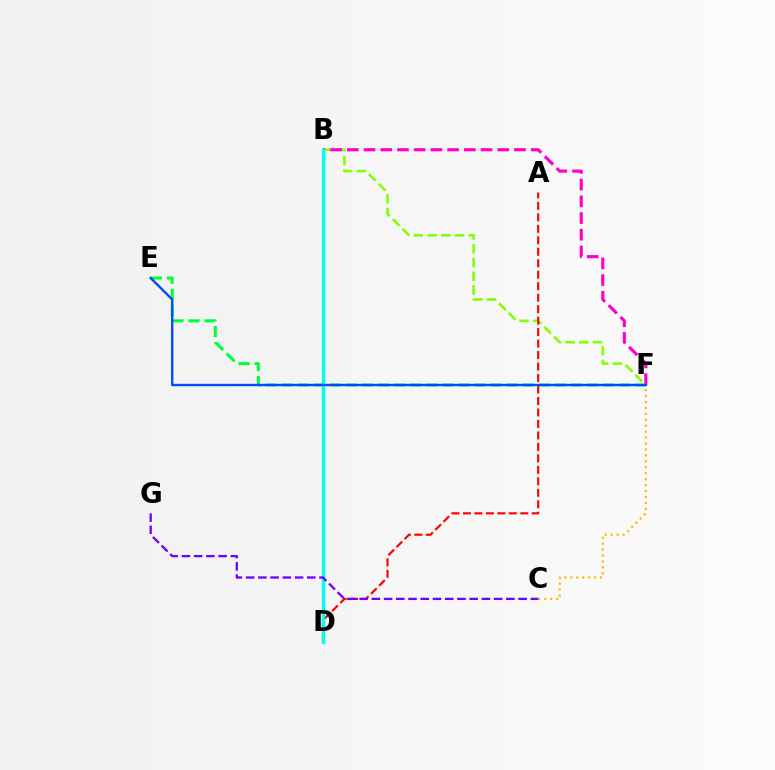{('B', 'F'): [{'color': '#84ff00', 'line_style': 'dashed', 'thickness': 1.87}, {'color': '#ff00cf', 'line_style': 'dashed', 'thickness': 2.27}], ('A', 'D'): [{'color': '#ff0000', 'line_style': 'dashed', 'thickness': 1.56}], ('C', 'F'): [{'color': '#ffbd00', 'line_style': 'dotted', 'thickness': 1.61}], ('E', 'F'): [{'color': '#00ff39', 'line_style': 'dashed', 'thickness': 2.18}, {'color': '#004bff', 'line_style': 'solid', 'thickness': 1.71}], ('B', 'D'): [{'color': '#00fff6', 'line_style': 'solid', 'thickness': 2.43}], ('C', 'G'): [{'color': '#7200ff', 'line_style': 'dashed', 'thickness': 1.66}]}